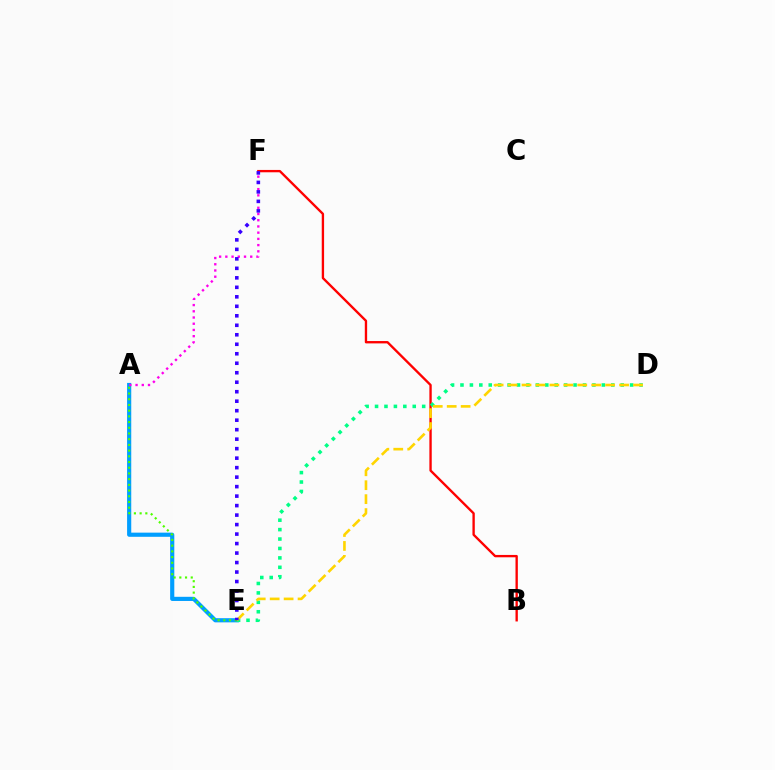{('B', 'F'): [{'color': '#ff0000', 'line_style': 'solid', 'thickness': 1.69}], ('A', 'E'): [{'color': '#009eff', 'line_style': 'solid', 'thickness': 2.99}, {'color': '#4fff00', 'line_style': 'dotted', 'thickness': 1.55}], ('D', 'E'): [{'color': '#00ff86', 'line_style': 'dotted', 'thickness': 2.56}, {'color': '#ffd500', 'line_style': 'dashed', 'thickness': 1.89}], ('A', 'F'): [{'color': '#ff00ed', 'line_style': 'dotted', 'thickness': 1.69}], ('E', 'F'): [{'color': '#3700ff', 'line_style': 'dotted', 'thickness': 2.58}]}